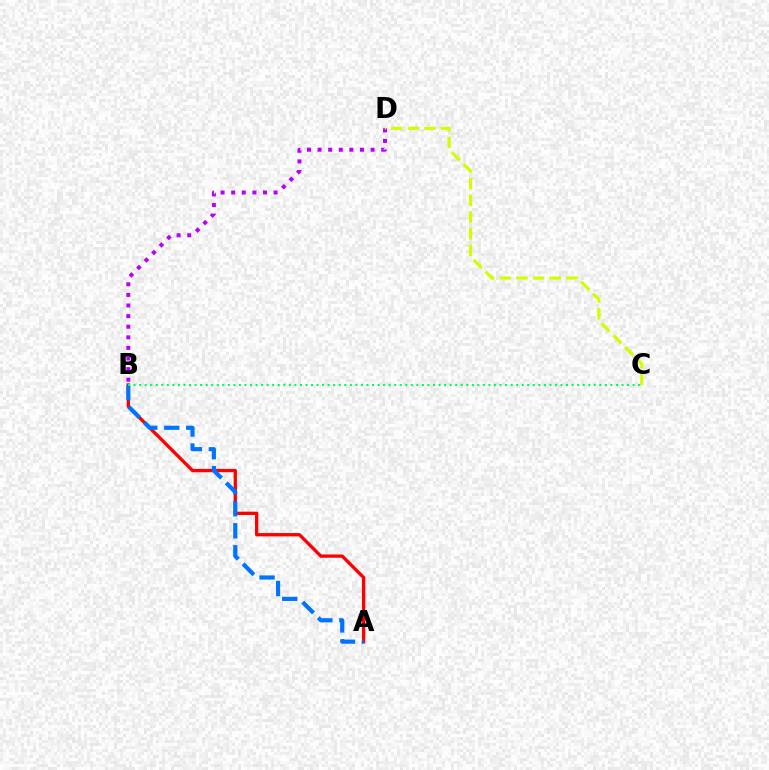{('B', 'D'): [{'color': '#b900ff', 'line_style': 'dotted', 'thickness': 2.88}], ('A', 'B'): [{'color': '#ff0000', 'line_style': 'solid', 'thickness': 2.38}, {'color': '#0074ff', 'line_style': 'dashed', 'thickness': 2.99}], ('C', 'D'): [{'color': '#d1ff00', 'line_style': 'dashed', 'thickness': 2.26}], ('B', 'C'): [{'color': '#00ff5c', 'line_style': 'dotted', 'thickness': 1.51}]}